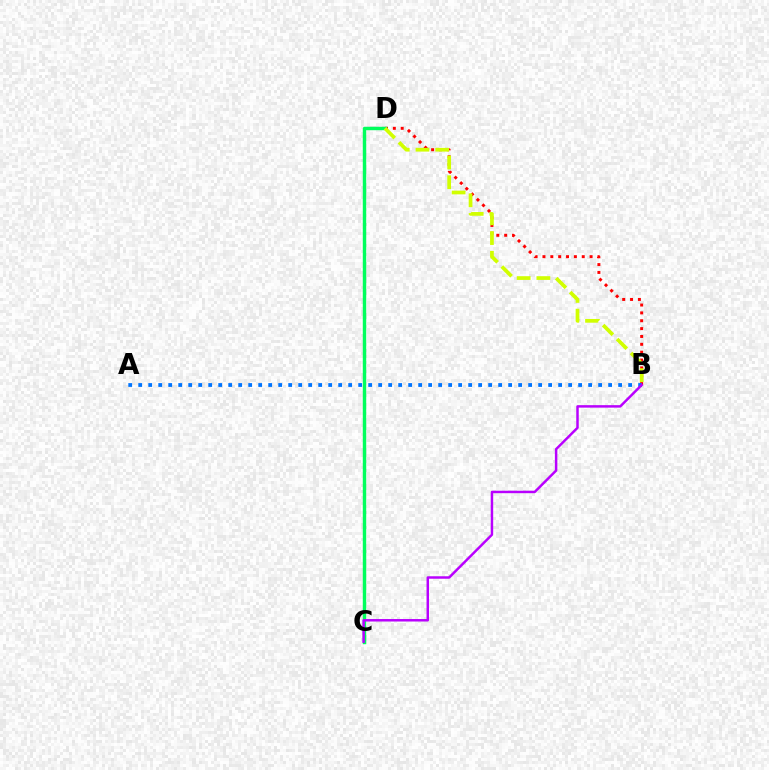{('B', 'D'): [{'color': '#ff0000', 'line_style': 'dotted', 'thickness': 2.13}, {'color': '#d1ff00', 'line_style': 'dashed', 'thickness': 2.68}], ('C', 'D'): [{'color': '#00ff5c', 'line_style': 'solid', 'thickness': 2.46}], ('A', 'B'): [{'color': '#0074ff', 'line_style': 'dotted', 'thickness': 2.72}], ('B', 'C'): [{'color': '#b900ff', 'line_style': 'solid', 'thickness': 1.78}]}